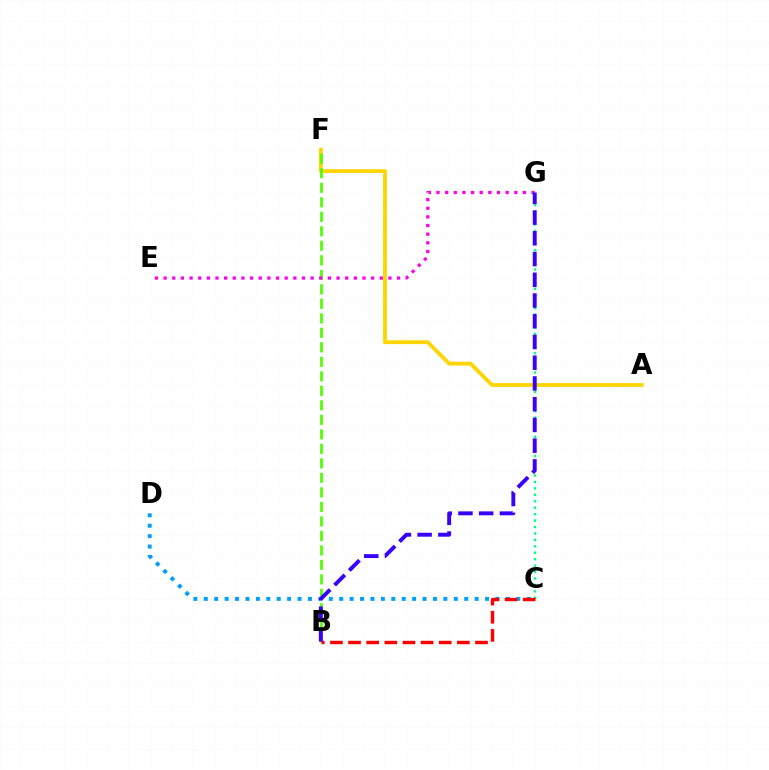{('C', 'D'): [{'color': '#009eff', 'line_style': 'dotted', 'thickness': 2.83}], ('A', 'F'): [{'color': '#ffd500', 'line_style': 'solid', 'thickness': 2.74}], ('C', 'G'): [{'color': '#00ff86', 'line_style': 'dotted', 'thickness': 1.75}], ('B', 'F'): [{'color': '#4fff00', 'line_style': 'dashed', 'thickness': 1.97}], ('B', 'C'): [{'color': '#ff0000', 'line_style': 'dashed', 'thickness': 2.46}], ('E', 'G'): [{'color': '#ff00ed', 'line_style': 'dotted', 'thickness': 2.35}], ('B', 'G'): [{'color': '#3700ff', 'line_style': 'dashed', 'thickness': 2.82}]}